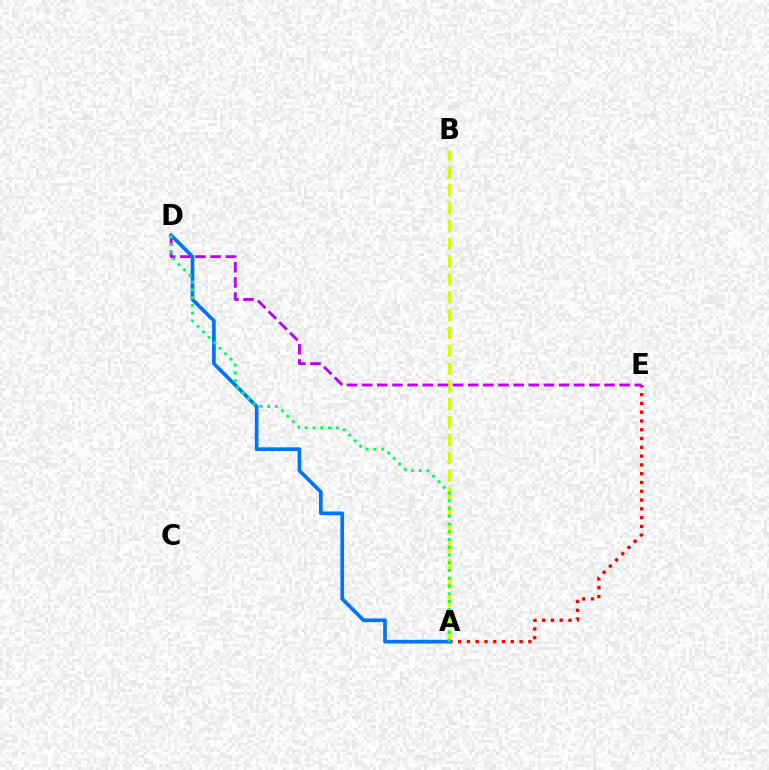{('A', 'B'): [{'color': '#d1ff00', 'line_style': 'dashed', 'thickness': 2.42}], ('A', 'E'): [{'color': '#ff0000', 'line_style': 'dotted', 'thickness': 2.39}], ('A', 'D'): [{'color': '#0074ff', 'line_style': 'solid', 'thickness': 2.65}, {'color': '#00ff5c', 'line_style': 'dotted', 'thickness': 2.11}], ('D', 'E'): [{'color': '#b900ff', 'line_style': 'dashed', 'thickness': 2.06}]}